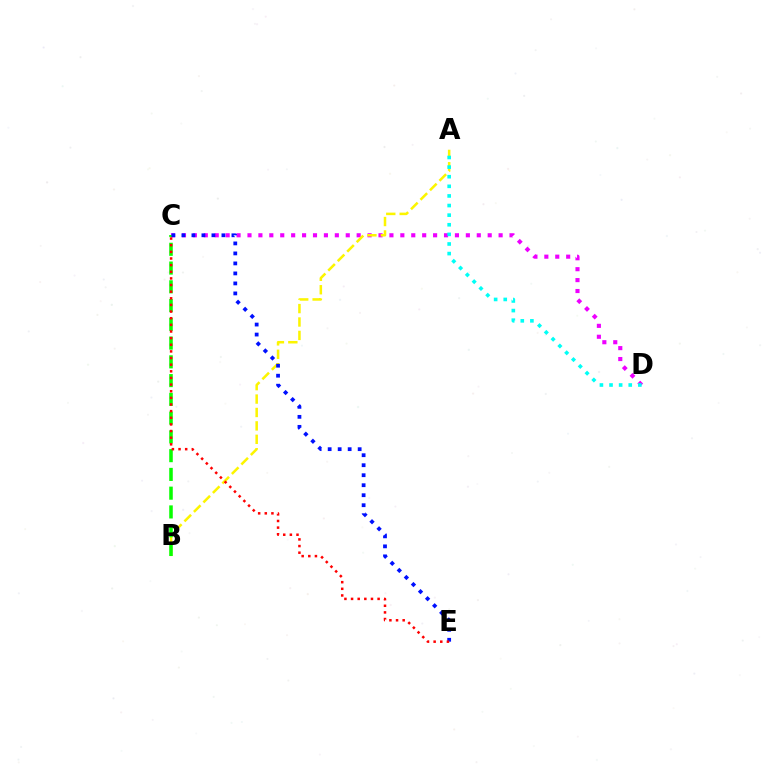{('C', 'D'): [{'color': '#ee00ff', 'line_style': 'dotted', 'thickness': 2.97}], ('A', 'B'): [{'color': '#fcf500', 'line_style': 'dashed', 'thickness': 1.82}], ('B', 'C'): [{'color': '#08ff00', 'line_style': 'dashed', 'thickness': 2.55}], ('A', 'D'): [{'color': '#00fff6', 'line_style': 'dotted', 'thickness': 2.61}], ('C', 'E'): [{'color': '#0010ff', 'line_style': 'dotted', 'thickness': 2.72}, {'color': '#ff0000', 'line_style': 'dotted', 'thickness': 1.8}]}